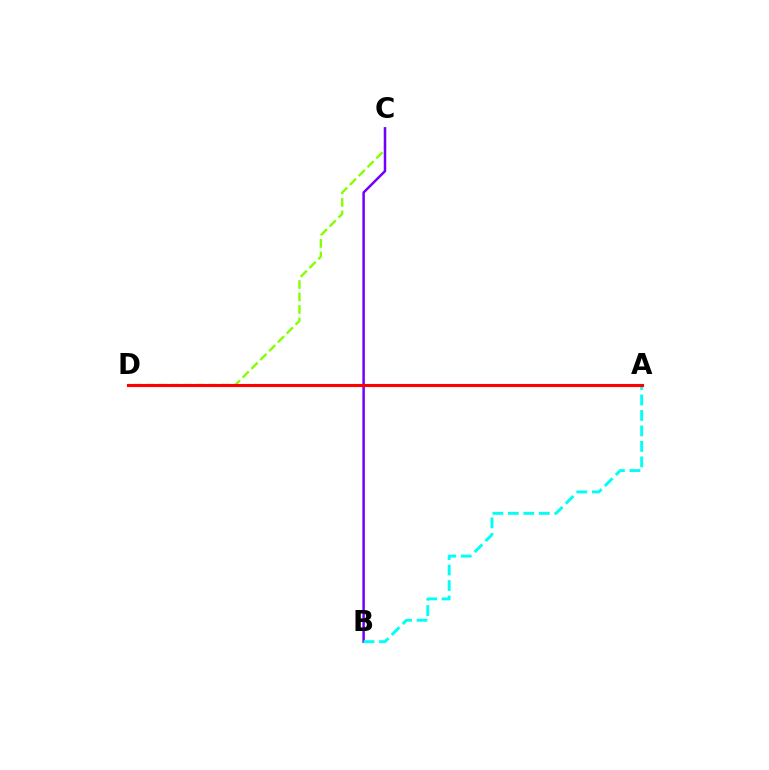{('C', 'D'): [{'color': '#84ff00', 'line_style': 'dashed', 'thickness': 1.7}], ('B', 'C'): [{'color': '#7200ff', 'line_style': 'solid', 'thickness': 1.8}], ('A', 'B'): [{'color': '#00fff6', 'line_style': 'dashed', 'thickness': 2.1}], ('A', 'D'): [{'color': '#ff0000', 'line_style': 'solid', 'thickness': 2.23}]}